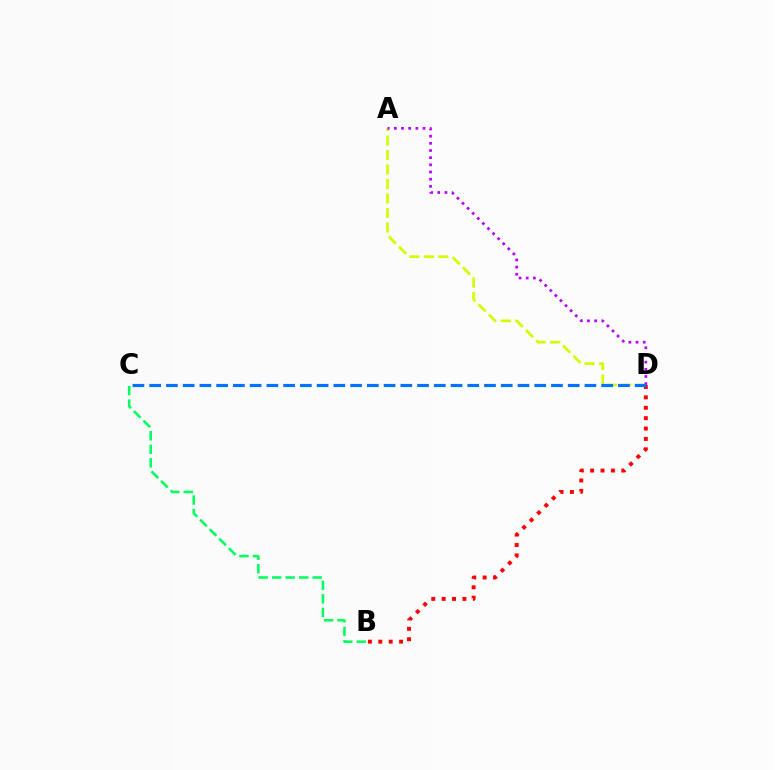{('B', 'D'): [{'color': '#ff0000', 'line_style': 'dotted', 'thickness': 2.82}], ('A', 'D'): [{'color': '#d1ff00', 'line_style': 'dashed', 'thickness': 1.97}, {'color': '#b900ff', 'line_style': 'dotted', 'thickness': 1.95}], ('C', 'D'): [{'color': '#0074ff', 'line_style': 'dashed', 'thickness': 2.27}], ('B', 'C'): [{'color': '#00ff5c', 'line_style': 'dashed', 'thickness': 1.84}]}